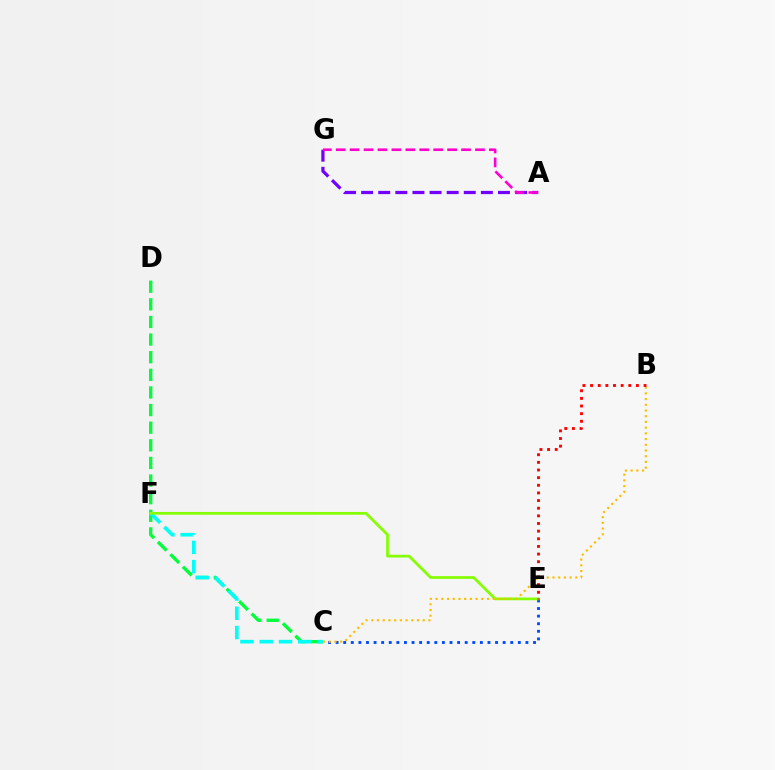{('C', 'E'): [{'color': '#004bff', 'line_style': 'dotted', 'thickness': 2.06}], ('C', 'D'): [{'color': '#00ff39', 'line_style': 'dashed', 'thickness': 2.39}], ('C', 'F'): [{'color': '#00fff6', 'line_style': 'dashed', 'thickness': 2.62}], ('E', 'F'): [{'color': '#84ff00', 'line_style': 'solid', 'thickness': 1.97}], ('A', 'G'): [{'color': '#7200ff', 'line_style': 'dashed', 'thickness': 2.32}, {'color': '#ff00cf', 'line_style': 'dashed', 'thickness': 1.89}], ('B', 'C'): [{'color': '#ffbd00', 'line_style': 'dotted', 'thickness': 1.55}], ('B', 'E'): [{'color': '#ff0000', 'line_style': 'dotted', 'thickness': 2.08}]}